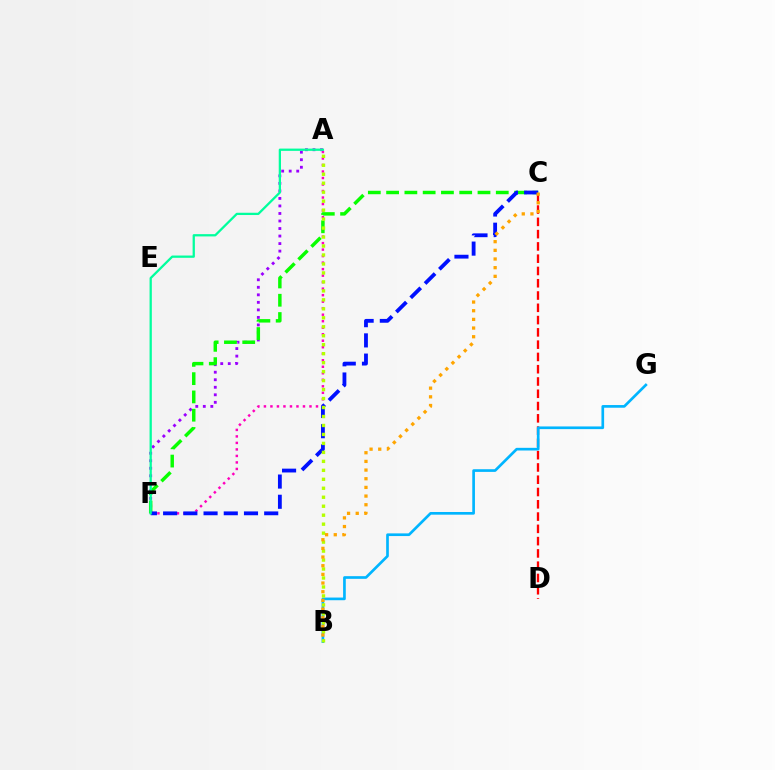{('C', 'D'): [{'color': '#ff0000', 'line_style': 'dashed', 'thickness': 1.67}], ('A', 'F'): [{'color': '#ff00bd', 'line_style': 'dotted', 'thickness': 1.77}, {'color': '#9b00ff', 'line_style': 'dotted', 'thickness': 2.05}, {'color': '#00ff9d', 'line_style': 'solid', 'thickness': 1.63}], ('B', 'G'): [{'color': '#00b5ff', 'line_style': 'solid', 'thickness': 1.93}], ('C', 'F'): [{'color': '#08ff00', 'line_style': 'dashed', 'thickness': 2.48}, {'color': '#0010ff', 'line_style': 'dashed', 'thickness': 2.75}], ('A', 'B'): [{'color': '#b3ff00', 'line_style': 'dotted', 'thickness': 2.44}], ('B', 'C'): [{'color': '#ffa500', 'line_style': 'dotted', 'thickness': 2.36}]}